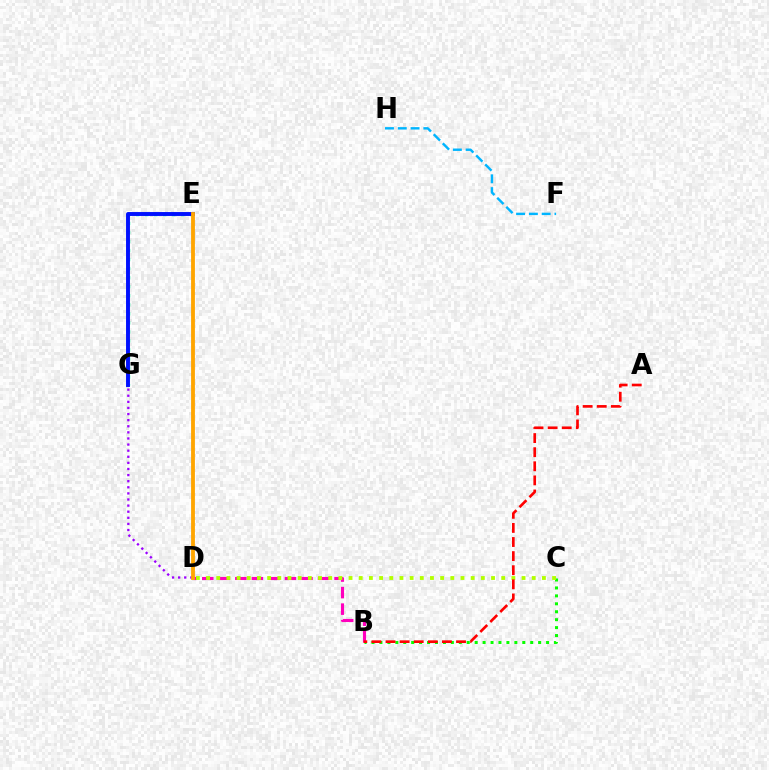{('B', 'C'): [{'color': '#08ff00', 'line_style': 'dotted', 'thickness': 2.16}], ('B', 'D'): [{'color': '#ff00bd', 'line_style': 'dashed', 'thickness': 2.25}], ('E', 'G'): [{'color': '#00ff9d', 'line_style': 'dotted', 'thickness': 2.45}, {'color': '#0010ff', 'line_style': 'solid', 'thickness': 2.82}], ('D', 'G'): [{'color': '#9b00ff', 'line_style': 'dotted', 'thickness': 1.66}], ('C', 'D'): [{'color': '#b3ff00', 'line_style': 'dotted', 'thickness': 2.77}], ('F', 'H'): [{'color': '#00b5ff', 'line_style': 'dashed', 'thickness': 1.74}], ('D', 'E'): [{'color': '#ffa500', 'line_style': 'solid', 'thickness': 2.76}], ('A', 'B'): [{'color': '#ff0000', 'line_style': 'dashed', 'thickness': 1.92}]}